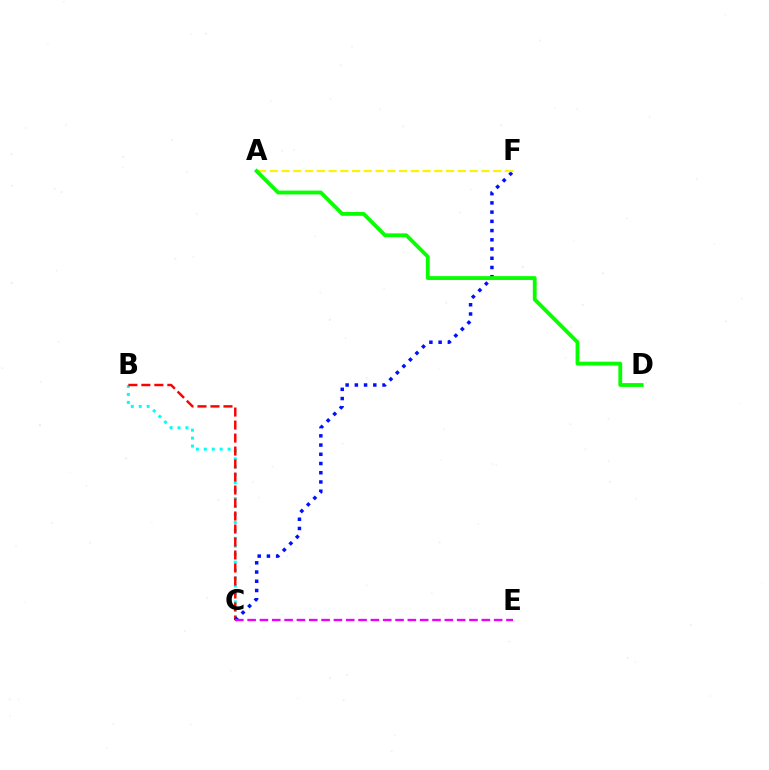{('B', 'C'): [{'color': '#00fff6', 'line_style': 'dotted', 'thickness': 2.16}, {'color': '#ff0000', 'line_style': 'dashed', 'thickness': 1.77}], ('C', 'F'): [{'color': '#0010ff', 'line_style': 'dotted', 'thickness': 2.51}], ('A', 'F'): [{'color': '#fcf500', 'line_style': 'dashed', 'thickness': 1.6}], ('C', 'E'): [{'color': '#ee00ff', 'line_style': 'dashed', 'thickness': 1.67}], ('A', 'D'): [{'color': '#08ff00', 'line_style': 'solid', 'thickness': 2.76}]}